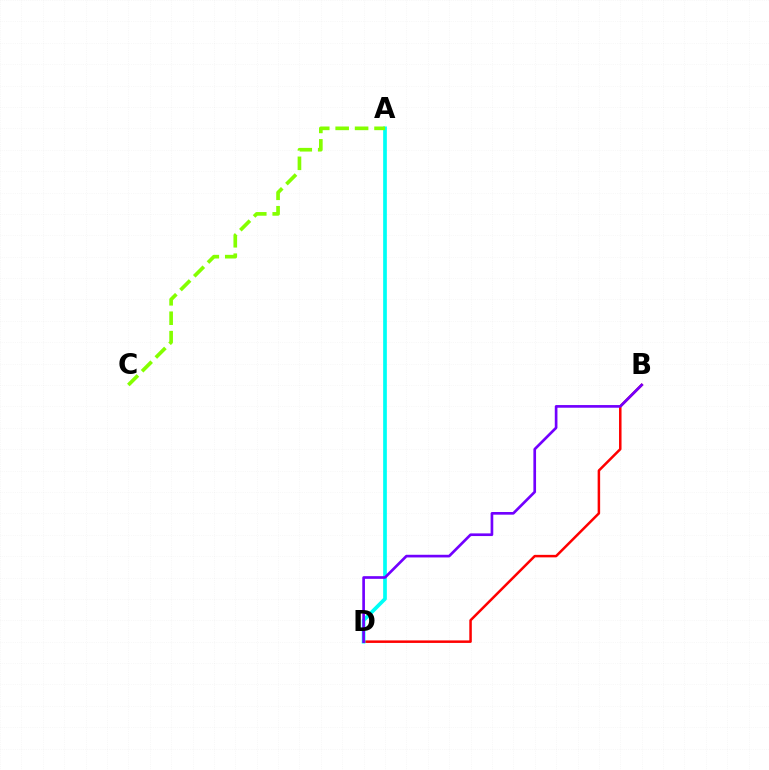{('B', 'D'): [{'color': '#ff0000', 'line_style': 'solid', 'thickness': 1.8}, {'color': '#7200ff', 'line_style': 'solid', 'thickness': 1.92}], ('A', 'D'): [{'color': '#00fff6', 'line_style': 'solid', 'thickness': 2.66}], ('A', 'C'): [{'color': '#84ff00', 'line_style': 'dashed', 'thickness': 2.64}]}